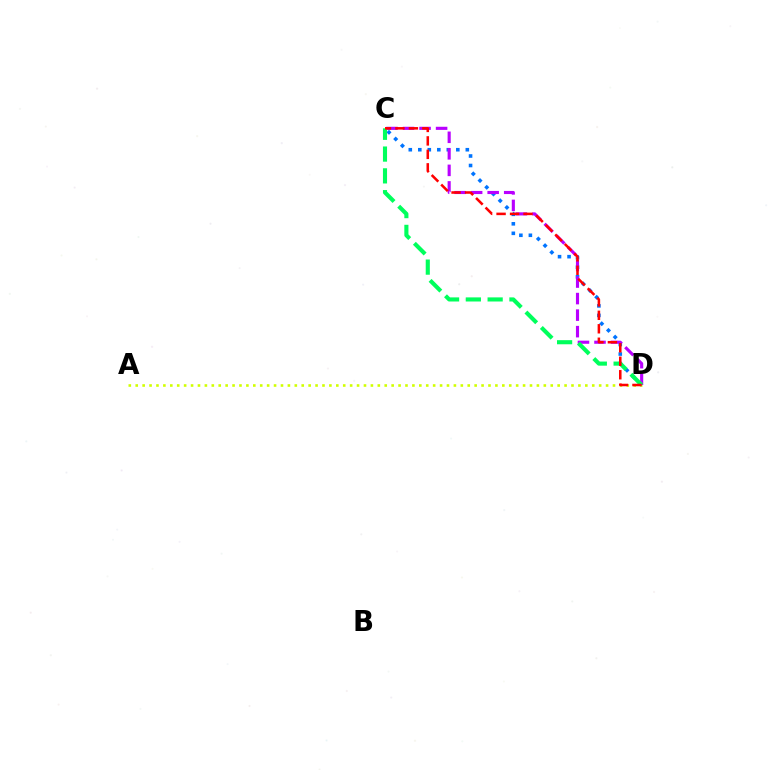{('A', 'D'): [{'color': '#d1ff00', 'line_style': 'dotted', 'thickness': 1.88}], ('C', 'D'): [{'color': '#0074ff', 'line_style': 'dotted', 'thickness': 2.58}, {'color': '#b900ff', 'line_style': 'dashed', 'thickness': 2.25}, {'color': '#00ff5c', 'line_style': 'dashed', 'thickness': 2.96}, {'color': '#ff0000', 'line_style': 'dashed', 'thickness': 1.83}]}